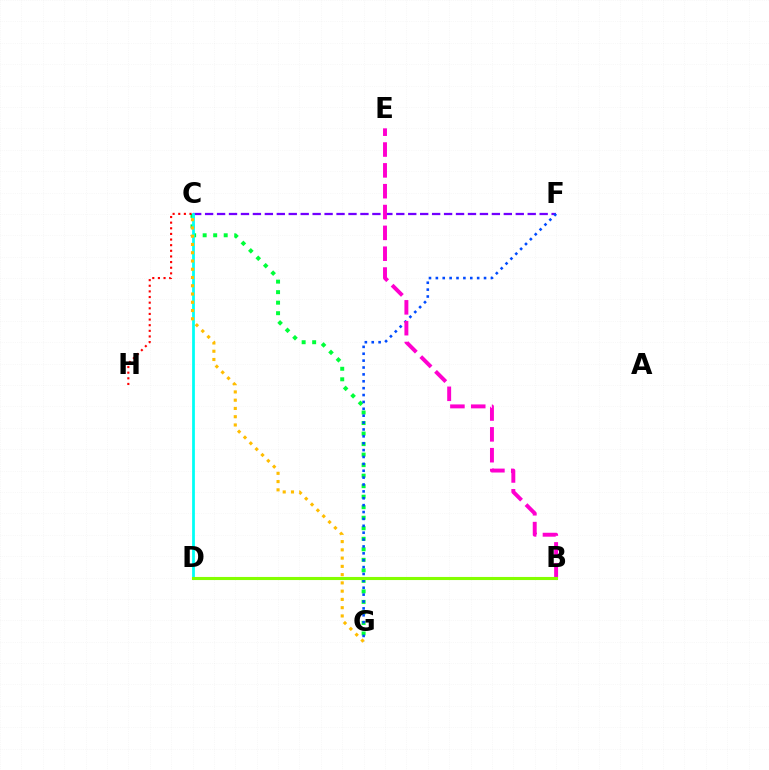{('C', 'F'): [{'color': '#7200ff', 'line_style': 'dashed', 'thickness': 1.62}], ('C', 'G'): [{'color': '#00ff39', 'line_style': 'dotted', 'thickness': 2.86}, {'color': '#ffbd00', 'line_style': 'dotted', 'thickness': 2.24}], ('C', 'D'): [{'color': '#00fff6', 'line_style': 'solid', 'thickness': 1.99}], ('C', 'H'): [{'color': '#ff0000', 'line_style': 'dotted', 'thickness': 1.53}], ('F', 'G'): [{'color': '#004bff', 'line_style': 'dotted', 'thickness': 1.87}], ('B', 'E'): [{'color': '#ff00cf', 'line_style': 'dashed', 'thickness': 2.83}], ('B', 'D'): [{'color': '#84ff00', 'line_style': 'solid', 'thickness': 2.23}]}